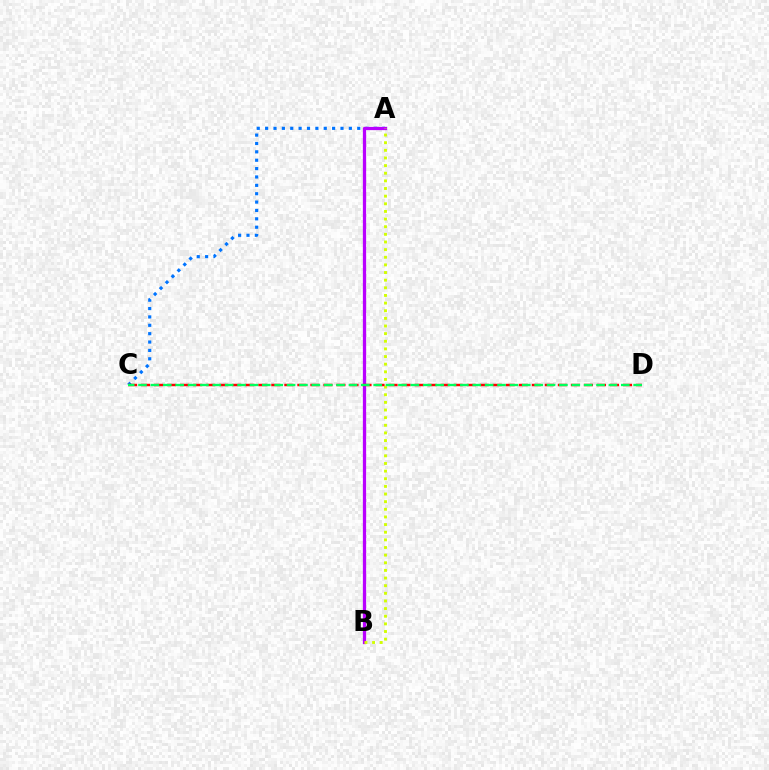{('A', 'C'): [{'color': '#0074ff', 'line_style': 'dotted', 'thickness': 2.27}], ('A', 'B'): [{'color': '#b900ff', 'line_style': 'solid', 'thickness': 2.35}, {'color': '#d1ff00', 'line_style': 'dotted', 'thickness': 2.08}], ('C', 'D'): [{'color': '#ff0000', 'line_style': 'dashed', 'thickness': 1.77}, {'color': '#00ff5c', 'line_style': 'dashed', 'thickness': 1.68}]}